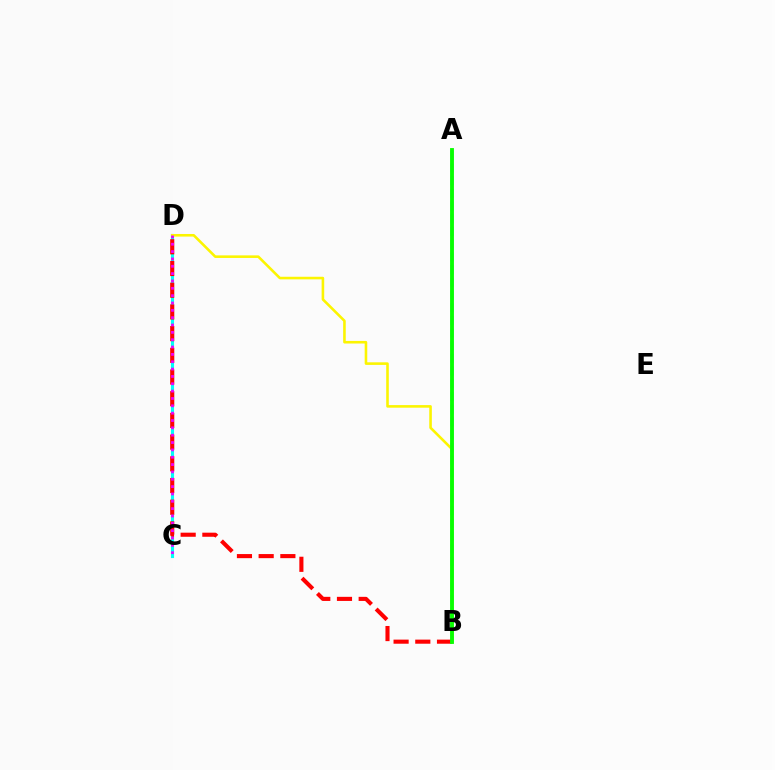{('C', 'D'): [{'color': '#00fff6', 'line_style': 'solid', 'thickness': 2.25}, {'color': '#ee00ff', 'line_style': 'dotted', 'thickness': 2.0}], ('A', 'B'): [{'color': '#0010ff', 'line_style': 'dashed', 'thickness': 1.72}, {'color': '#08ff00', 'line_style': 'solid', 'thickness': 2.77}], ('B', 'D'): [{'color': '#fcf500', 'line_style': 'solid', 'thickness': 1.86}, {'color': '#ff0000', 'line_style': 'dashed', 'thickness': 2.95}]}